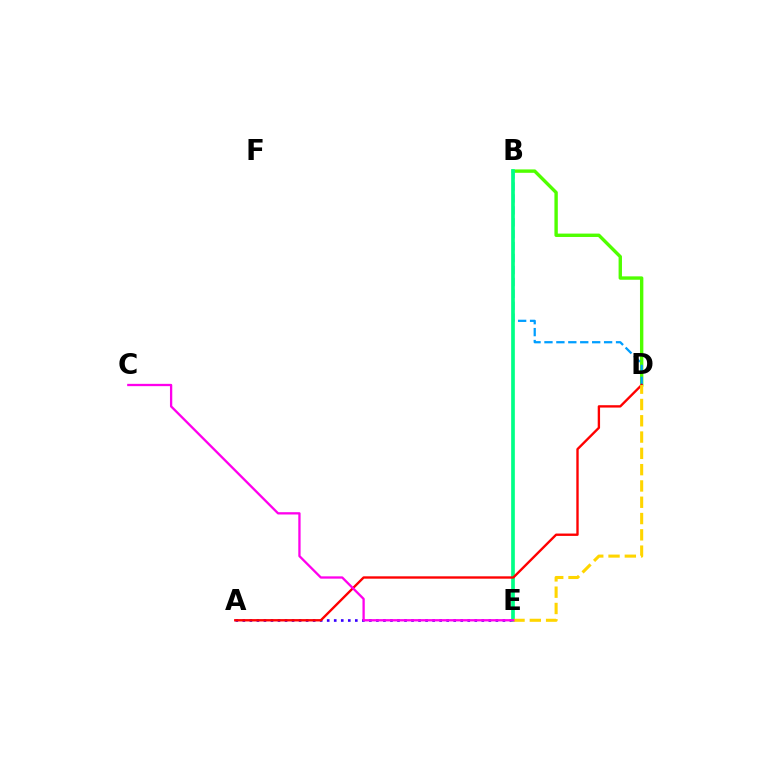{('B', 'D'): [{'color': '#4fff00', 'line_style': 'solid', 'thickness': 2.44}, {'color': '#009eff', 'line_style': 'dashed', 'thickness': 1.62}], ('A', 'E'): [{'color': '#3700ff', 'line_style': 'dotted', 'thickness': 1.91}], ('B', 'E'): [{'color': '#00ff86', 'line_style': 'solid', 'thickness': 2.66}], ('A', 'D'): [{'color': '#ff0000', 'line_style': 'solid', 'thickness': 1.7}], ('D', 'E'): [{'color': '#ffd500', 'line_style': 'dashed', 'thickness': 2.21}], ('C', 'E'): [{'color': '#ff00ed', 'line_style': 'solid', 'thickness': 1.66}]}